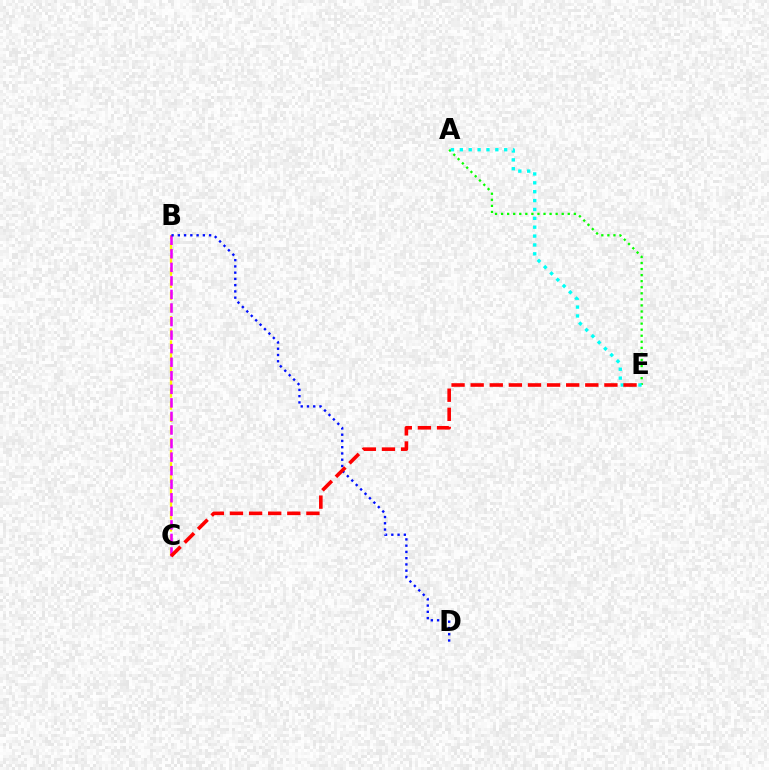{('A', 'E'): [{'color': '#08ff00', 'line_style': 'dotted', 'thickness': 1.65}, {'color': '#00fff6', 'line_style': 'dotted', 'thickness': 2.41}], ('B', 'C'): [{'color': '#fcf500', 'line_style': 'dashed', 'thickness': 1.66}, {'color': '#ee00ff', 'line_style': 'dashed', 'thickness': 1.84}], ('B', 'D'): [{'color': '#0010ff', 'line_style': 'dotted', 'thickness': 1.7}], ('C', 'E'): [{'color': '#ff0000', 'line_style': 'dashed', 'thickness': 2.6}]}